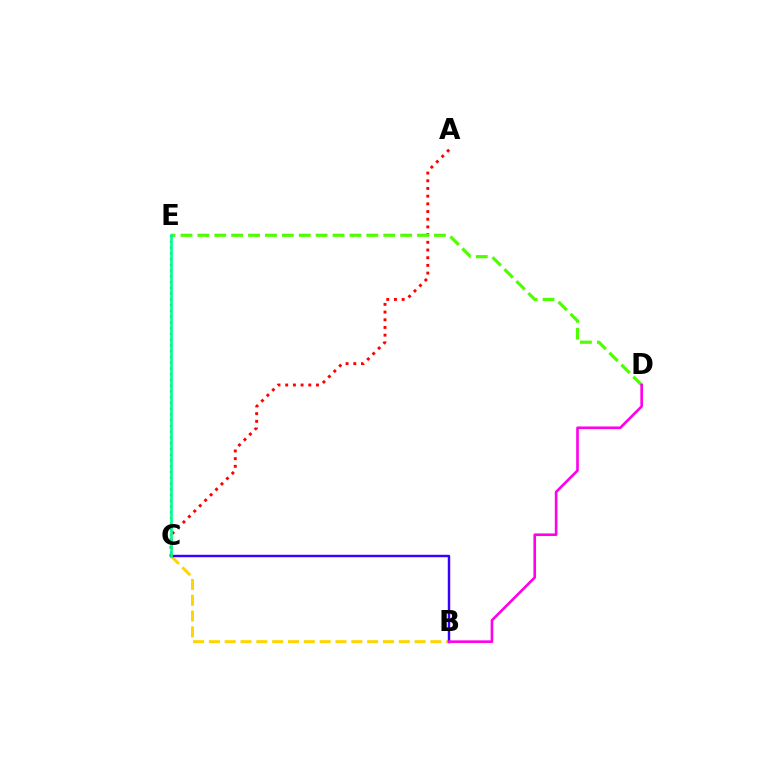{('A', 'C'): [{'color': '#ff0000', 'line_style': 'dotted', 'thickness': 2.09}], ('C', 'E'): [{'color': '#009eff', 'line_style': 'dotted', 'thickness': 1.56}, {'color': '#00ff86', 'line_style': 'solid', 'thickness': 1.89}], ('B', 'C'): [{'color': '#ffd500', 'line_style': 'dashed', 'thickness': 2.15}, {'color': '#3700ff', 'line_style': 'solid', 'thickness': 1.75}], ('D', 'E'): [{'color': '#4fff00', 'line_style': 'dashed', 'thickness': 2.3}], ('B', 'D'): [{'color': '#ff00ed', 'line_style': 'solid', 'thickness': 1.89}]}